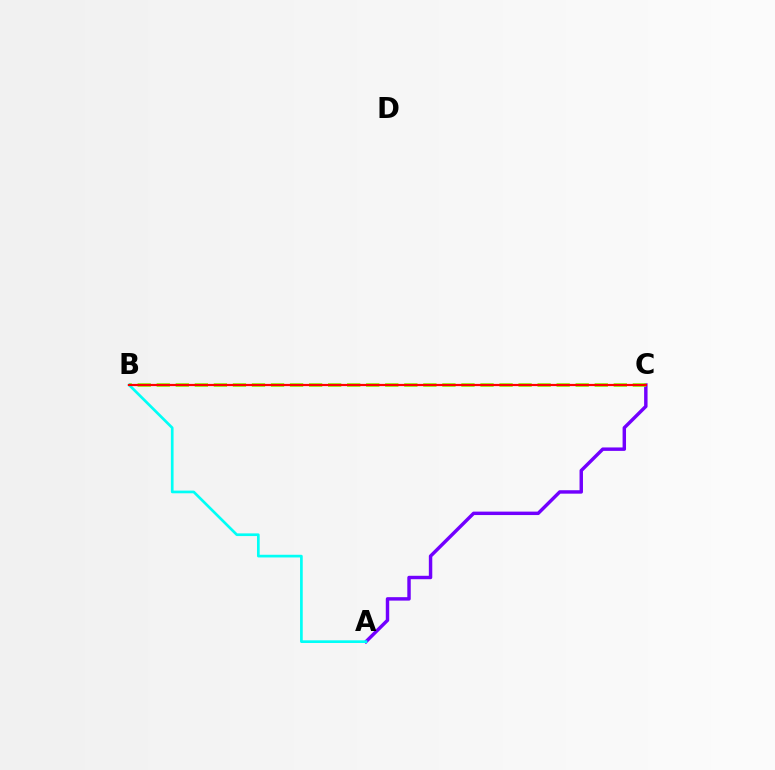{('A', 'C'): [{'color': '#7200ff', 'line_style': 'solid', 'thickness': 2.48}], ('B', 'C'): [{'color': '#84ff00', 'line_style': 'dashed', 'thickness': 2.59}, {'color': '#ff0000', 'line_style': 'solid', 'thickness': 1.59}], ('A', 'B'): [{'color': '#00fff6', 'line_style': 'solid', 'thickness': 1.93}]}